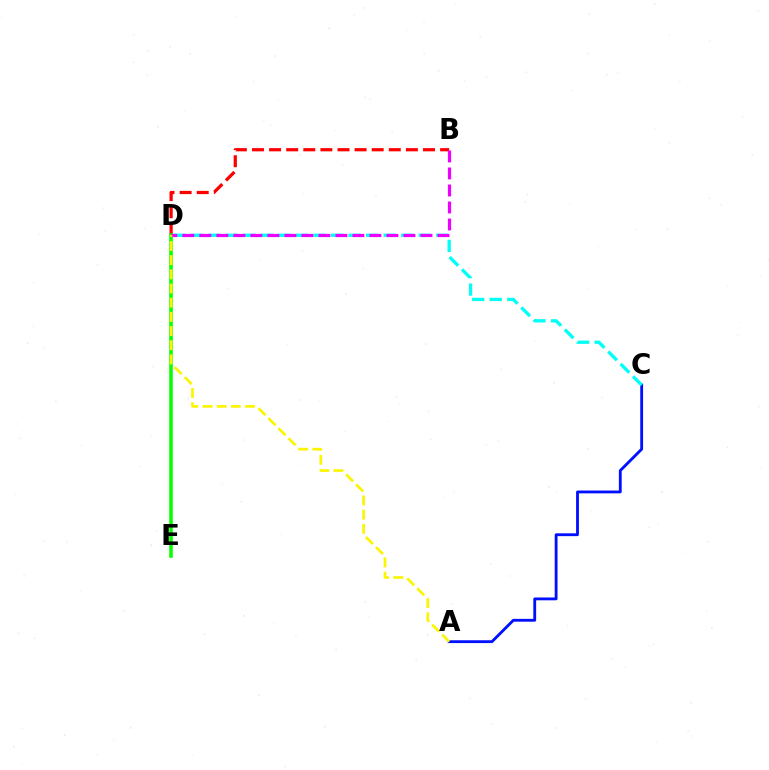{('B', 'D'): [{'color': '#ff0000', 'line_style': 'dashed', 'thickness': 2.32}, {'color': '#ee00ff', 'line_style': 'dashed', 'thickness': 2.31}], ('D', 'E'): [{'color': '#08ff00', 'line_style': 'solid', 'thickness': 2.57}], ('A', 'C'): [{'color': '#0010ff', 'line_style': 'solid', 'thickness': 2.04}], ('C', 'D'): [{'color': '#00fff6', 'line_style': 'dashed', 'thickness': 2.38}], ('A', 'D'): [{'color': '#fcf500', 'line_style': 'dashed', 'thickness': 1.93}]}